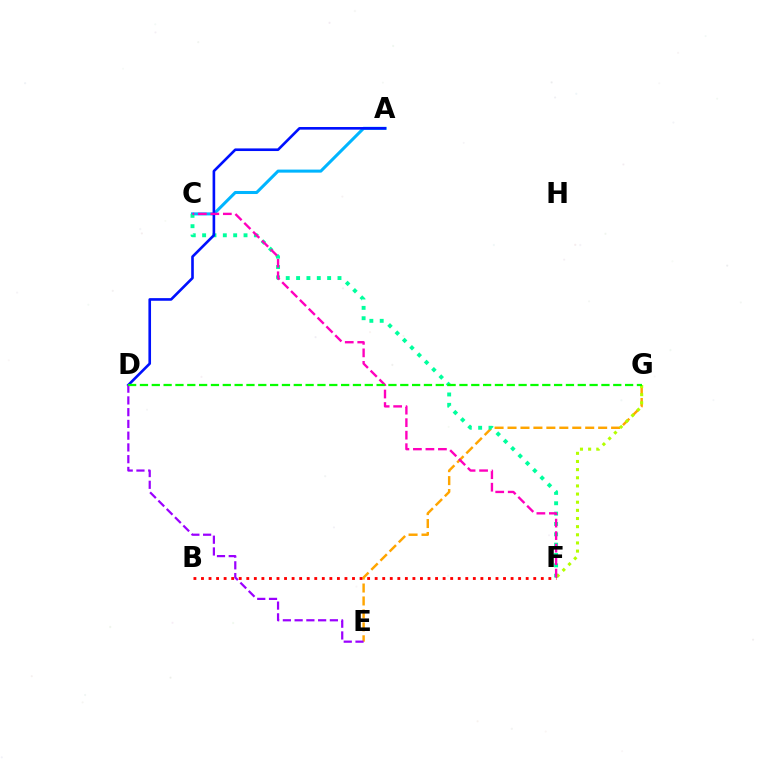{('E', 'G'): [{'color': '#ffa500', 'line_style': 'dashed', 'thickness': 1.76}], ('A', 'C'): [{'color': '#00b5ff', 'line_style': 'solid', 'thickness': 2.19}], ('C', 'F'): [{'color': '#00ff9d', 'line_style': 'dotted', 'thickness': 2.81}, {'color': '#ff00bd', 'line_style': 'dashed', 'thickness': 1.7}], ('A', 'D'): [{'color': '#0010ff', 'line_style': 'solid', 'thickness': 1.89}], ('D', 'E'): [{'color': '#9b00ff', 'line_style': 'dashed', 'thickness': 1.6}], ('F', 'G'): [{'color': '#b3ff00', 'line_style': 'dotted', 'thickness': 2.21}], ('D', 'G'): [{'color': '#08ff00', 'line_style': 'dashed', 'thickness': 1.61}], ('B', 'F'): [{'color': '#ff0000', 'line_style': 'dotted', 'thickness': 2.05}]}